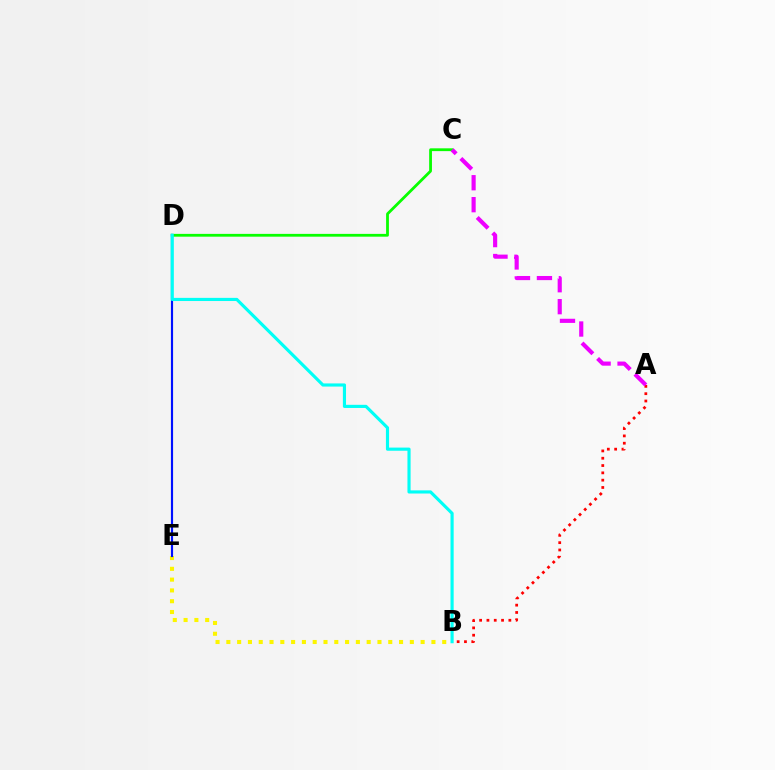{('B', 'E'): [{'color': '#fcf500', 'line_style': 'dotted', 'thickness': 2.93}], ('A', 'B'): [{'color': '#ff0000', 'line_style': 'dotted', 'thickness': 1.99}], ('C', 'D'): [{'color': '#08ff00', 'line_style': 'solid', 'thickness': 2.01}], ('D', 'E'): [{'color': '#0010ff', 'line_style': 'solid', 'thickness': 1.55}], ('B', 'D'): [{'color': '#00fff6', 'line_style': 'solid', 'thickness': 2.27}], ('A', 'C'): [{'color': '#ee00ff', 'line_style': 'dashed', 'thickness': 2.98}]}